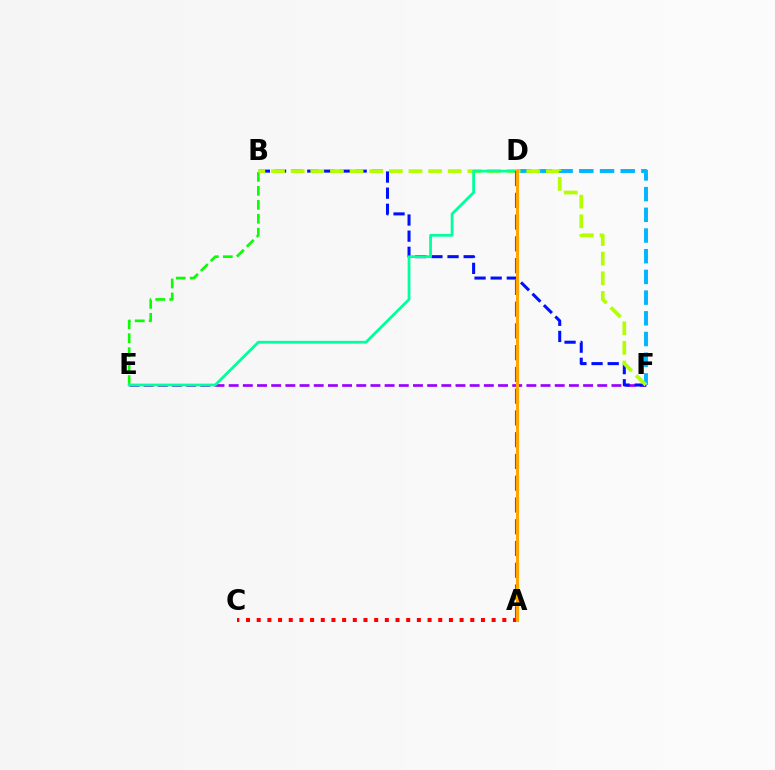{('E', 'F'): [{'color': '#9b00ff', 'line_style': 'dashed', 'thickness': 1.93}], ('A', 'C'): [{'color': '#ff0000', 'line_style': 'dotted', 'thickness': 2.9}], ('B', 'E'): [{'color': '#08ff00', 'line_style': 'dashed', 'thickness': 1.9}], ('B', 'F'): [{'color': '#0010ff', 'line_style': 'dashed', 'thickness': 2.19}, {'color': '#b3ff00', 'line_style': 'dashed', 'thickness': 2.67}], ('D', 'F'): [{'color': '#00b5ff', 'line_style': 'dashed', 'thickness': 2.81}], ('D', 'E'): [{'color': '#00ff9d', 'line_style': 'solid', 'thickness': 1.99}], ('A', 'D'): [{'color': '#ff00bd', 'line_style': 'dashed', 'thickness': 2.96}, {'color': '#ffa500', 'line_style': 'solid', 'thickness': 2.17}]}